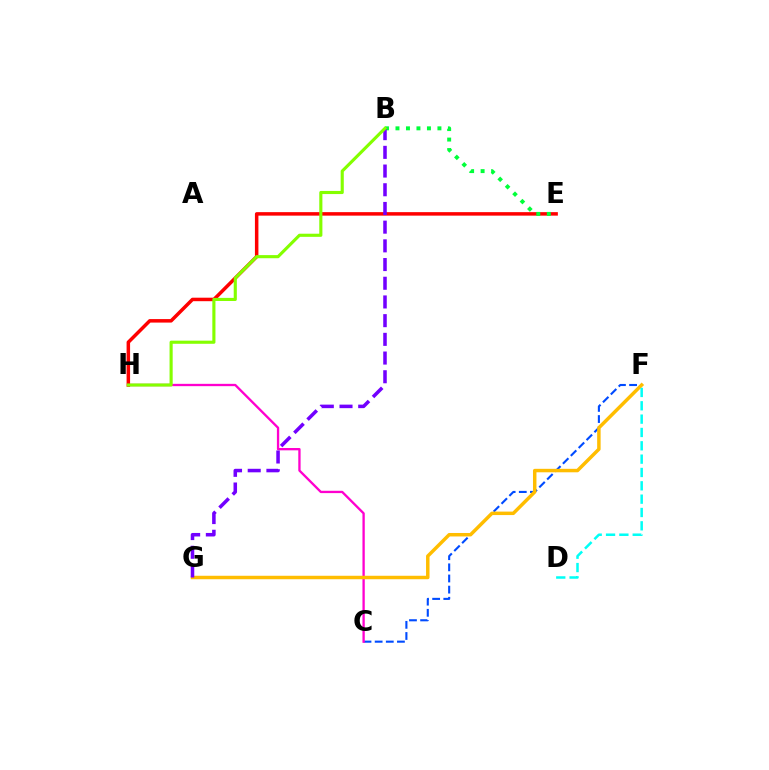{('C', 'F'): [{'color': '#004bff', 'line_style': 'dashed', 'thickness': 1.51}], ('C', 'H'): [{'color': '#ff00cf', 'line_style': 'solid', 'thickness': 1.67}], ('F', 'G'): [{'color': '#ffbd00', 'line_style': 'solid', 'thickness': 2.5}], ('E', 'H'): [{'color': '#ff0000', 'line_style': 'solid', 'thickness': 2.52}], ('B', 'E'): [{'color': '#00ff39', 'line_style': 'dotted', 'thickness': 2.85}], ('D', 'F'): [{'color': '#00fff6', 'line_style': 'dashed', 'thickness': 1.81}], ('B', 'G'): [{'color': '#7200ff', 'line_style': 'dashed', 'thickness': 2.54}], ('B', 'H'): [{'color': '#84ff00', 'line_style': 'solid', 'thickness': 2.25}]}